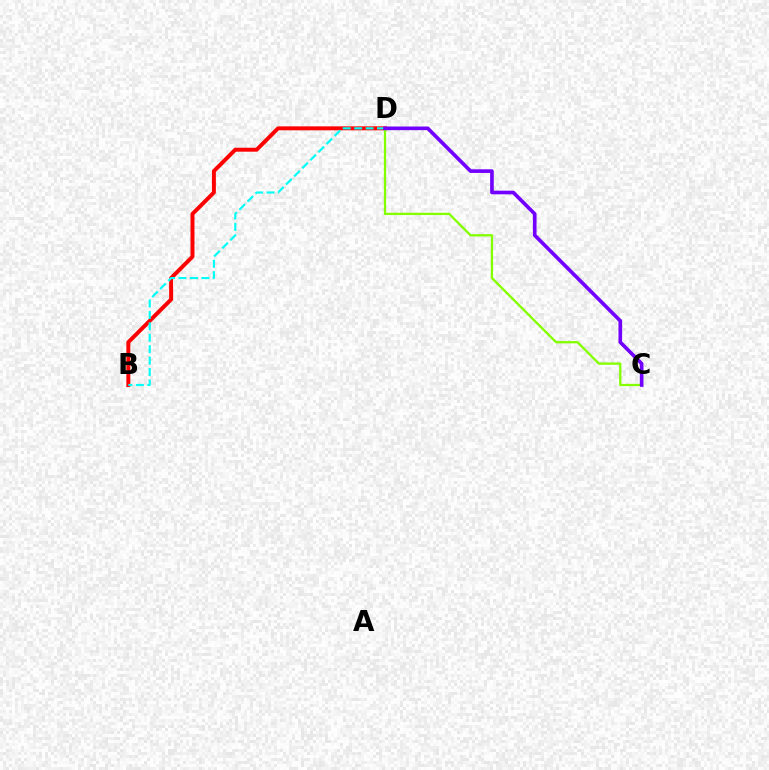{('B', 'D'): [{'color': '#ff0000', 'line_style': 'solid', 'thickness': 2.85}, {'color': '#00fff6', 'line_style': 'dashed', 'thickness': 1.55}], ('C', 'D'): [{'color': '#84ff00', 'line_style': 'solid', 'thickness': 1.66}, {'color': '#7200ff', 'line_style': 'solid', 'thickness': 2.62}]}